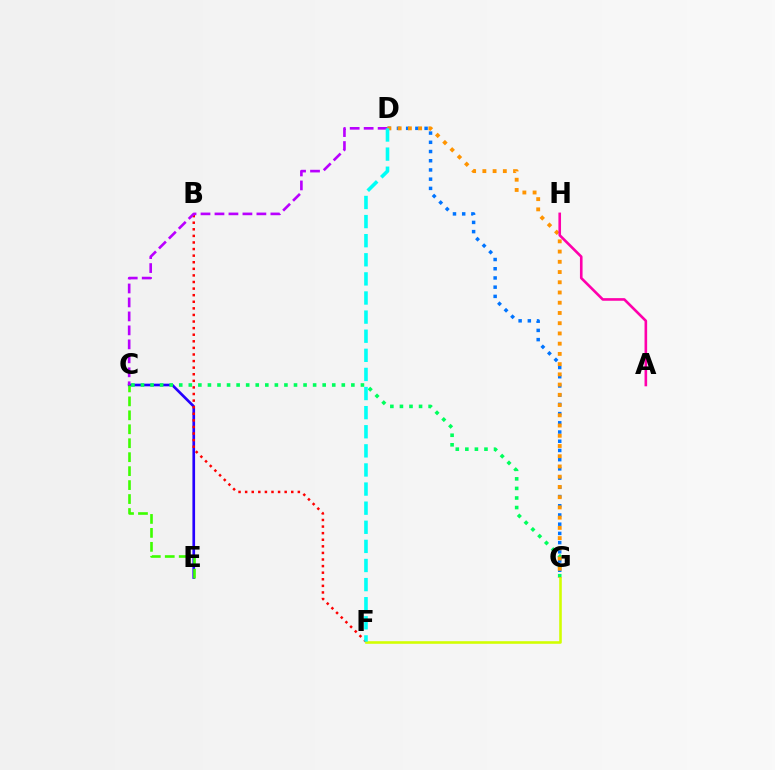{('D', 'G'): [{'color': '#0074ff', 'line_style': 'dotted', 'thickness': 2.5}, {'color': '#ff9400', 'line_style': 'dotted', 'thickness': 2.78}], ('C', 'E'): [{'color': '#2500ff', 'line_style': 'solid', 'thickness': 1.93}, {'color': '#3dff00', 'line_style': 'dashed', 'thickness': 1.9}], ('B', 'F'): [{'color': '#ff0000', 'line_style': 'dotted', 'thickness': 1.79}], ('C', 'G'): [{'color': '#00ff5c', 'line_style': 'dotted', 'thickness': 2.6}], ('C', 'D'): [{'color': '#b900ff', 'line_style': 'dashed', 'thickness': 1.9}], ('F', 'G'): [{'color': '#d1ff00', 'line_style': 'solid', 'thickness': 1.86}], ('A', 'H'): [{'color': '#ff00ac', 'line_style': 'solid', 'thickness': 1.89}], ('D', 'F'): [{'color': '#00fff6', 'line_style': 'dashed', 'thickness': 2.6}]}